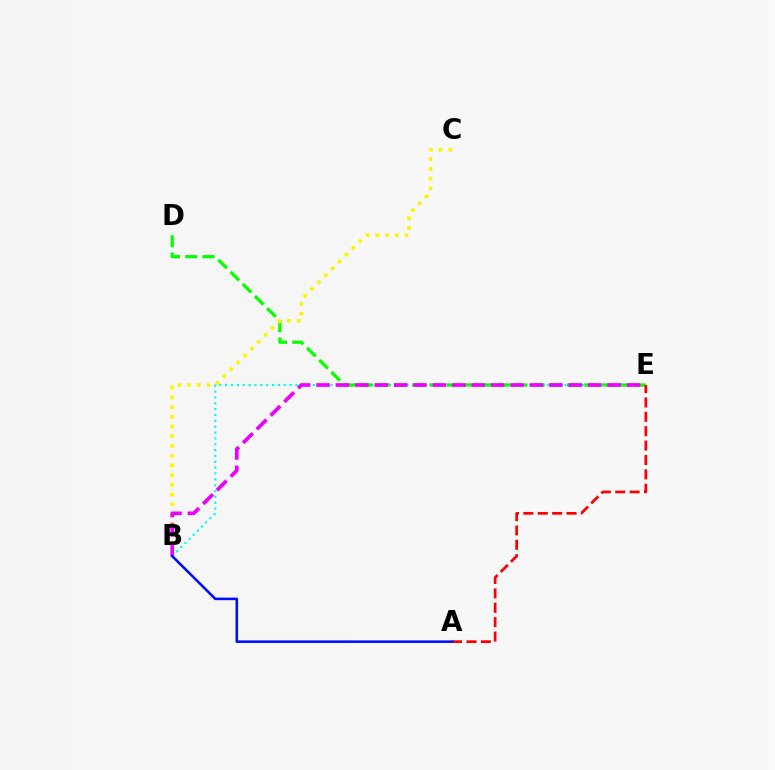{('B', 'E'): [{'color': '#00fff6', 'line_style': 'dotted', 'thickness': 1.59}, {'color': '#ee00ff', 'line_style': 'dashed', 'thickness': 2.64}], ('D', 'E'): [{'color': '#08ff00', 'line_style': 'dashed', 'thickness': 2.34}], ('B', 'C'): [{'color': '#fcf500', 'line_style': 'dotted', 'thickness': 2.64}], ('A', 'E'): [{'color': '#ff0000', 'line_style': 'dashed', 'thickness': 1.95}], ('A', 'B'): [{'color': '#0010ff', 'line_style': 'solid', 'thickness': 1.86}]}